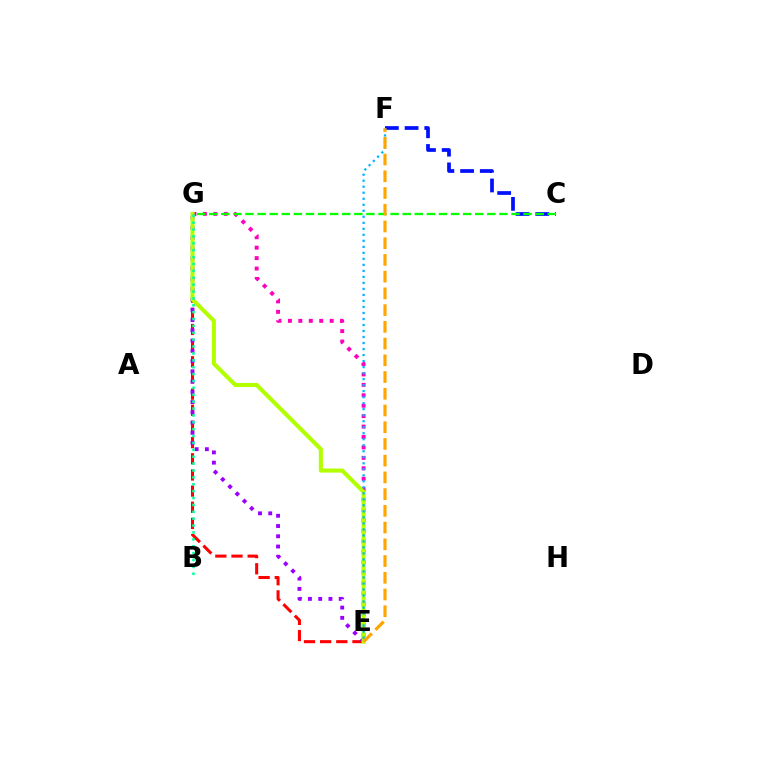{('E', 'G'): [{'color': '#ff00bd', 'line_style': 'dotted', 'thickness': 2.83}, {'color': '#ff0000', 'line_style': 'dashed', 'thickness': 2.2}, {'color': '#9b00ff', 'line_style': 'dotted', 'thickness': 2.78}, {'color': '#b3ff00', 'line_style': 'solid', 'thickness': 2.93}], ('C', 'F'): [{'color': '#0010ff', 'line_style': 'dashed', 'thickness': 2.68}], ('E', 'F'): [{'color': '#00b5ff', 'line_style': 'dotted', 'thickness': 1.63}, {'color': '#ffa500', 'line_style': 'dashed', 'thickness': 2.27}], ('B', 'G'): [{'color': '#00ff9d', 'line_style': 'dotted', 'thickness': 1.87}], ('C', 'G'): [{'color': '#08ff00', 'line_style': 'dashed', 'thickness': 1.64}]}